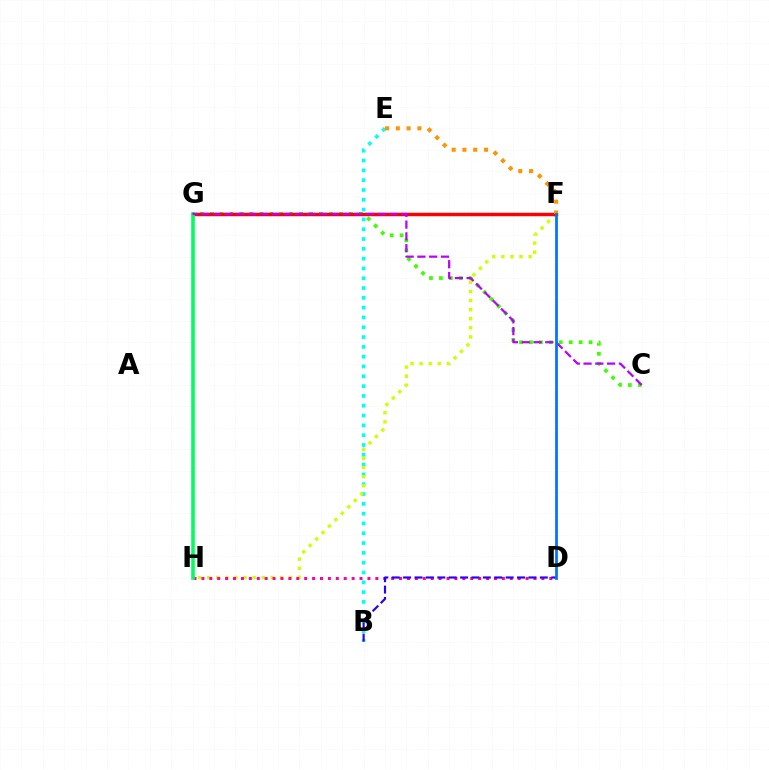{('B', 'E'): [{'color': '#00fff6', 'line_style': 'dotted', 'thickness': 2.66}], ('C', 'G'): [{'color': '#3dff00', 'line_style': 'dotted', 'thickness': 2.7}, {'color': '#b900ff', 'line_style': 'dashed', 'thickness': 1.6}], ('F', 'H'): [{'color': '#d1ff00', 'line_style': 'dotted', 'thickness': 2.47}], ('F', 'G'): [{'color': '#ff0000', 'line_style': 'solid', 'thickness': 2.48}], ('D', 'H'): [{'color': '#ff00ac', 'line_style': 'dotted', 'thickness': 2.15}], ('E', 'F'): [{'color': '#ff9400', 'line_style': 'dotted', 'thickness': 2.93}], ('B', 'D'): [{'color': '#2500ff', 'line_style': 'dashed', 'thickness': 1.55}], ('G', 'H'): [{'color': '#00ff5c', 'line_style': 'solid', 'thickness': 2.58}], ('D', 'F'): [{'color': '#0074ff', 'line_style': 'solid', 'thickness': 1.98}]}